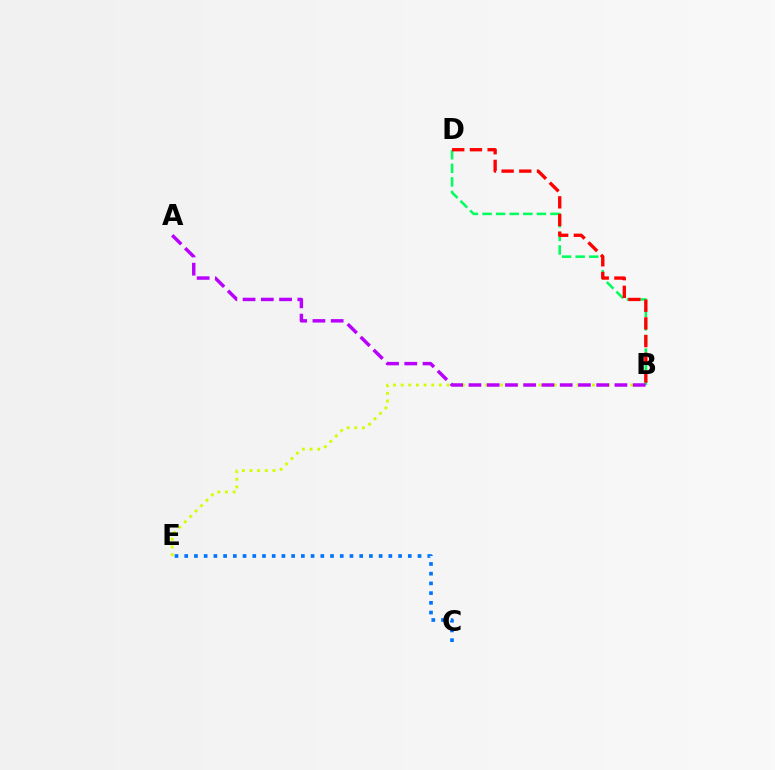{('B', 'D'): [{'color': '#00ff5c', 'line_style': 'dashed', 'thickness': 1.85}, {'color': '#ff0000', 'line_style': 'dashed', 'thickness': 2.4}], ('B', 'E'): [{'color': '#d1ff00', 'line_style': 'dotted', 'thickness': 2.08}], ('C', 'E'): [{'color': '#0074ff', 'line_style': 'dotted', 'thickness': 2.64}], ('A', 'B'): [{'color': '#b900ff', 'line_style': 'dashed', 'thickness': 2.48}]}